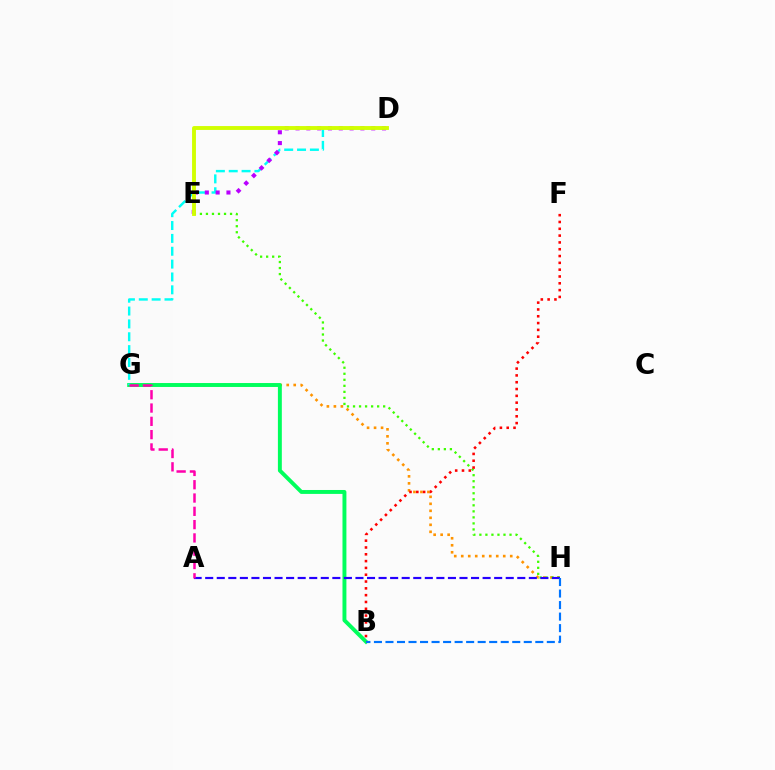{('G', 'H'): [{'color': '#ff9400', 'line_style': 'dotted', 'thickness': 1.9}], ('E', 'H'): [{'color': '#3dff00', 'line_style': 'dotted', 'thickness': 1.64}], ('B', 'G'): [{'color': '#00ff5c', 'line_style': 'solid', 'thickness': 2.82}], ('D', 'G'): [{'color': '#00fff6', 'line_style': 'dashed', 'thickness': 1.75}], ('A', 'H'): [{'color': '#2500ff', 'line_style': 'dashed', 'thickness': 1.57}], ('B', 'H'): [{'color': '#0074ff', 'line_style': 'dashed', 'thickness': 1.57}], ('D', 'E'): [{'color': '#b900ff', 'line_style': 'dotted', 'thickness': 2.94}, {'color': '#d1ff00', 'line_style': 'solid', 'thickness': 2.79}], ('A', 'G'): [{'color': '#ff00ac', 'line_style': 'dashed', 'thickness': 1.81}], ('B', 'F'): [{'color': '#ff0000', 'line_style': 'dotted', 'thickness': 1.85}]}